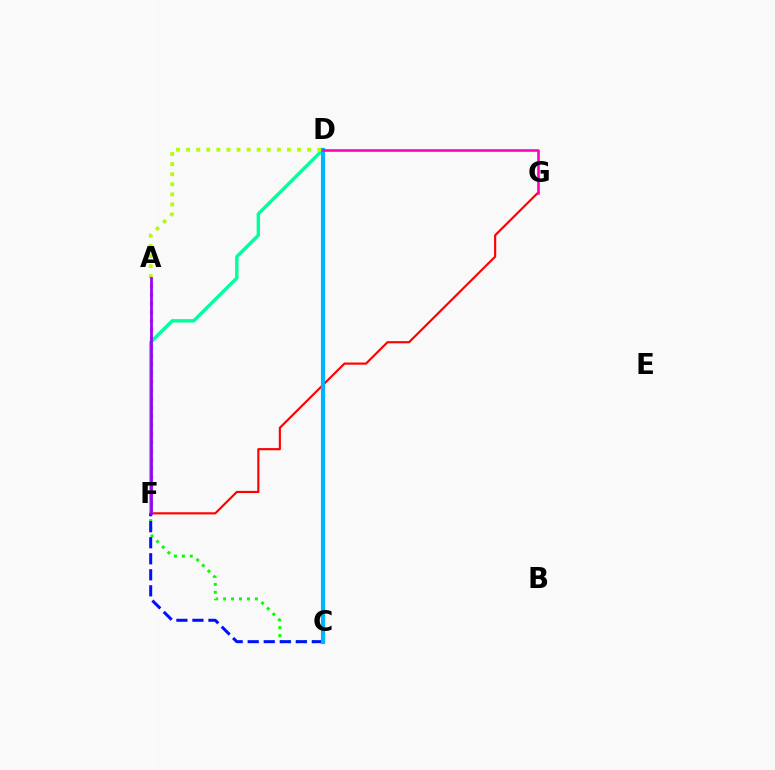{('D', 'F'): [{'color': '#00ff9d', 'line_style': 'solid', 'thickness': 2.46}], ('F', 'G'): [{'color': '#ff0000', 'line_style': 'solid', 'thickness': 1.55}], ('A', 'F'): [{'color': '#ffa500', 'line_style': 'dotted', 'thickness': 2.36}, {'color': '#9b00ff', 'line_style': 'solid', 'thickness': 1.99}], ('C', 'F'): [{'color': '#08ff00', 'line_style': 'dotted', 'thickness': 2.16}, {'color': '#0010ff', 'line_style': 'dashed', 'thickness': 2.18}], ('A', 'D'): [{'color': '#b3ff00', 'line_style': 'dotted', 'thickness': 2.74}], ('C', 'D'): [{'color': '#00b5ff', 'line_style': 'solid', 'thickness': 2.96}], ('D', 'G'): [{'color': '#ff00bd', 'line_style': 'solid', 'thickness': 1.88}]}